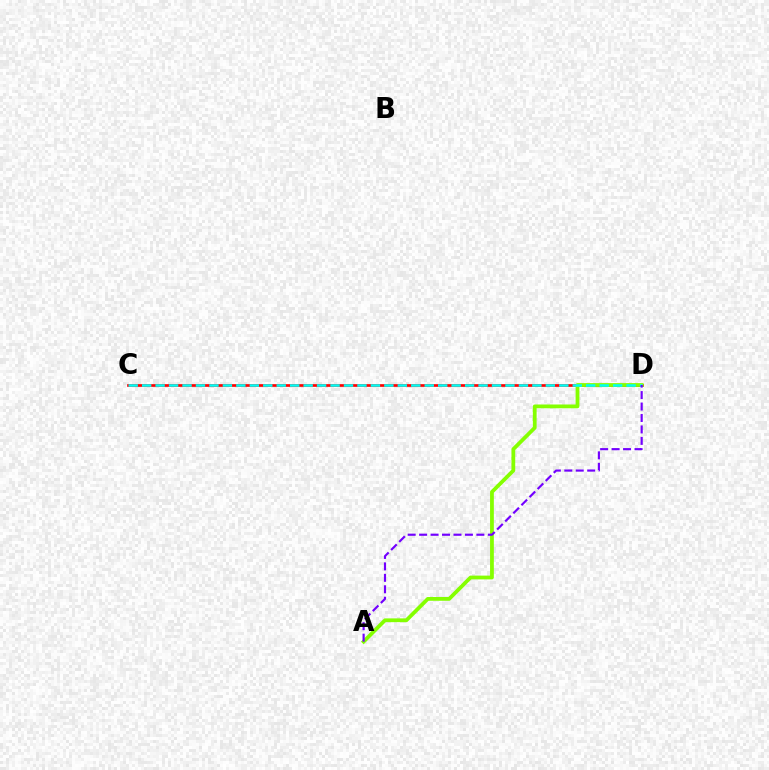{('C', 'D'): [{'color': '#ff0000', 'line_style': 'solid', 'thickness': 1.93}, {'color': '#00fff6', 'line_style': 'dashed', 'thickness': 1.83}], ('A', 'D'): [{'color': '#84ff00', 'line_style': 'solid', 'thickness': 2.72}, {'color': '#7200ff', 'line_style': 'dashed', 'thickness': 1.56}]}